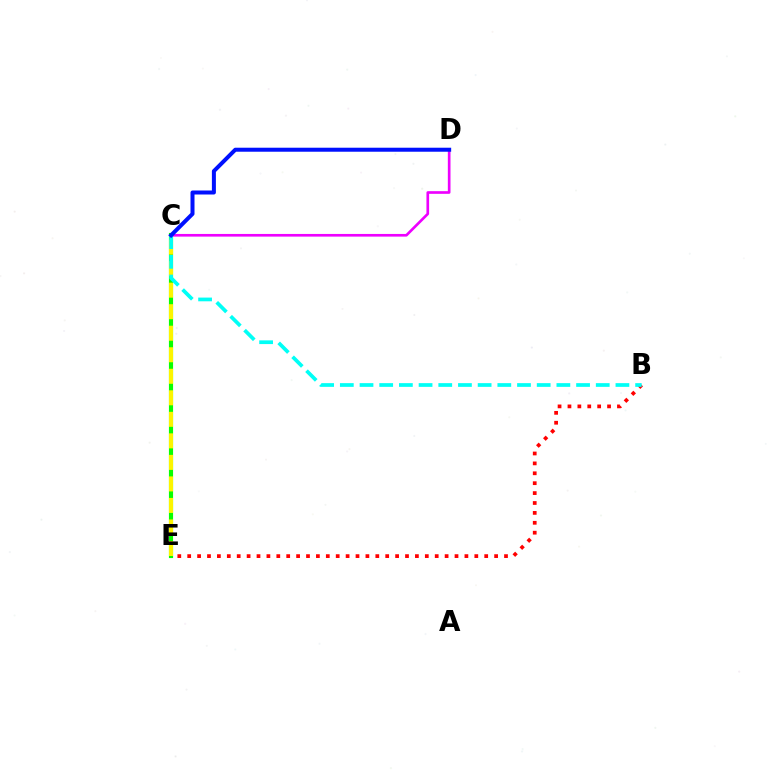{('B', 'E'): [{'color': '#ff0000', 'line_style': 'dotted', 'thickness': 2.69}], ('C', 'D'): [{'color': '#ee00ff', 'line_style': 'solid', 'thickness': 1.92}, {'color': '#0010ff', 'line_style': 'solid', 'thickness': 2.88}], ('C', 'E'): [{'color': '#08ff00', 'line_style': 'solid', 'thickness': 2.99}, {'color': '#fcf500', 'line_style': 'dashed', 'thickness': 2.92}], ('B', 'C'): [{'color': '#00fff6', 'line_style': 'dashed', 'thickness': 2.67}]}